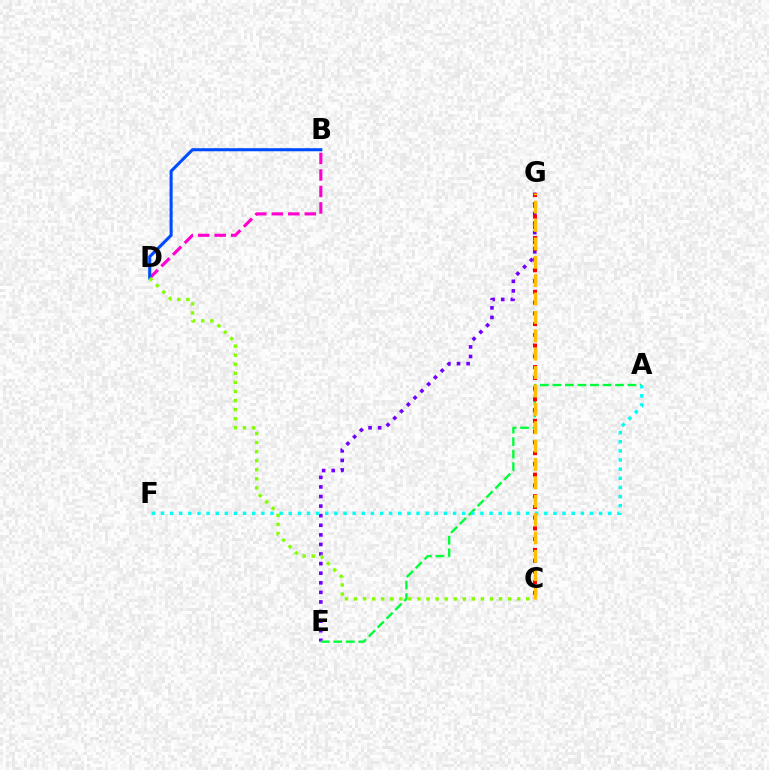{('B', 'D'): [{'color': '#ff00cf', 'line_style': 'dashed', 'thickness': 2.24}, {'color': '#004bff', 'line_style': 'solid', 'thickness': 2.21}], ('E', 'G'): [{'color': '#7200ff', 'line_style': 'dotted', 'thickness': 2.6}], ('A', 'E'): [{'color': '#00ff39', 'line_style': 'dashed', 'thickness': 1.7}], ('A', 'F'): [{'color': '#00fff6', 'line_style': 'dotted', 'thickness': 2.48}], ('C', 'G'): [{'color': '#ff0000', 'line_style': 'dotted', 'thickness': 2.92}, {'color': '#ffbd00', 'line_style': 'dashed', 'thickness': 2.5}], ('C', 'D'): [{'color': '#84ff00', 'line_style': 'dotted', 'thickness': 2.46}]}